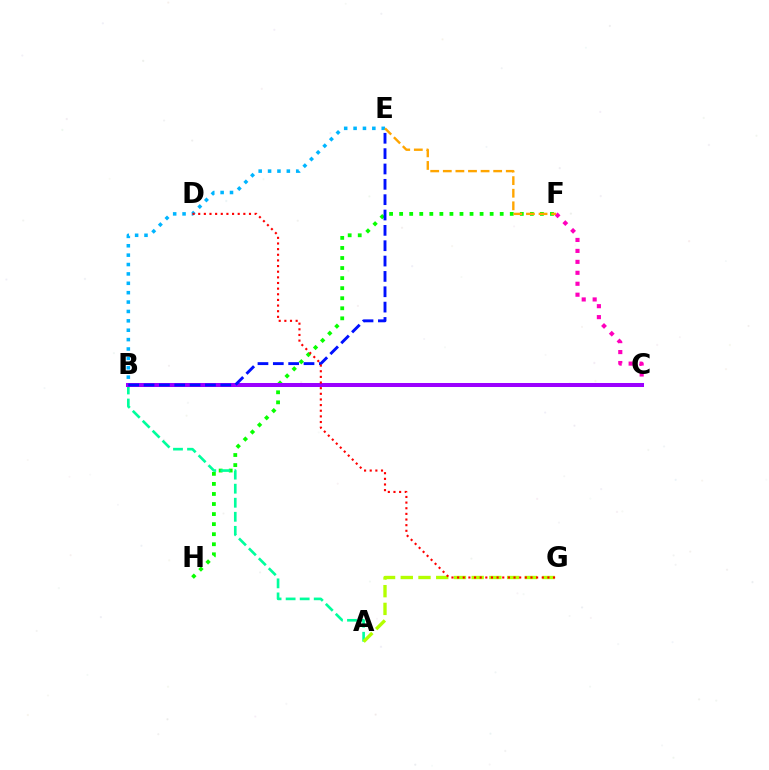{('B', 'E'): [{'color': '#00b5ff', 'line_style': 'dotted', 'thickness': 2.55}, {'color': '#0010ff', 'line_style': 'dashed', 'thickness': 2.09}], ('F', 'H'): [{'color': '#08ff00', 'line_style': 'dotted', 'thickness': 2.73}], ('A', 'B'): [{'color': '#00ff9d', 'line_style': 'dashed', 'thickness': 1.91}], ('A', 'G'): [{'color': '#b3ff00', 'line_style': 'dashed', 'thickness': 2.41}], ('C', 'F'): [{'color': '#ff00bd', 'line_style': 'dotted', 'thickness': 2.98}], ('B', 'C'): [{'color': '#9b00ff', 'line_style': 'solid', 'thickness': 2.89}], ('E', 'F'): [{'color': '#ffa500', 'line_style': 'dashed', 'thickness': 1.71}], ('D', 'G'): [{'color': '#ff0000', 'line_style': 'dotted', 'thickness': 1.53}]}